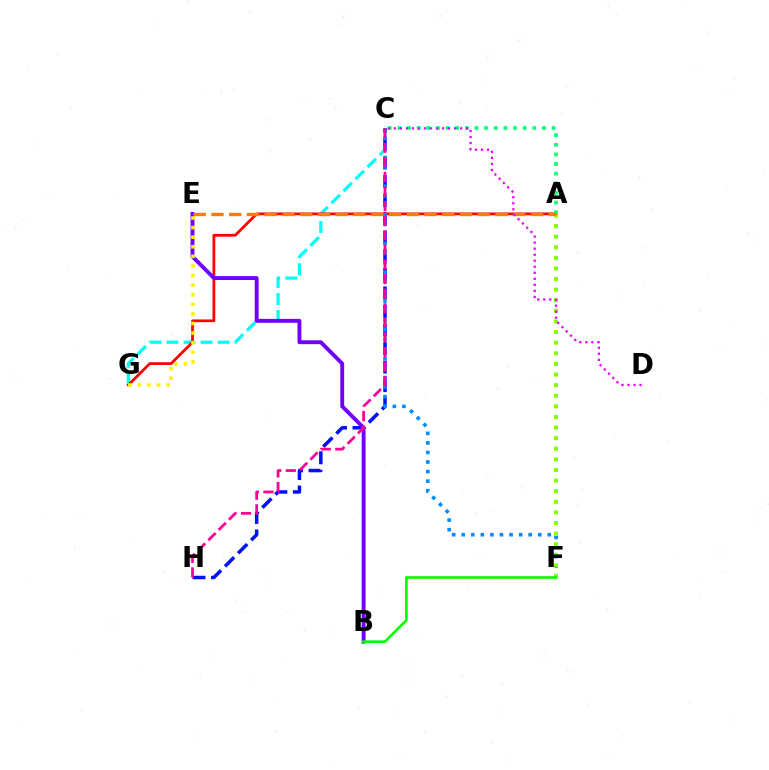{('C', 'G'): [{'color': '#00fff6', 'line_style': 'dashed', 'thickness': 2.31}], ('C', 'H'): [{'color': '#0010ff', 'line_style': 'dashed', 'thickness': 2.52}, {'color': '#ff0094', 'line_style': 'dashed', 'thickness': 1.98}], ('A', 'G'): [{'color': '#ff0000', 'line_style': 'solid', 'thickness': 1.99}], ('C', 'F'): [{'color': '#008cff', 'line_style': 'dotted', 'thickness': 2.6}], ('A', 'F'): [{'color': '#84ff00', 'line_style': 'dotted', 'thickness': 2.88}], ('A', 'C'): [{'color': '#00ff74', 'line_style': 'dotted', 'thickness': 2.62}], ('B', 'E'): [{'color': '#7200ff', 'line_style': 'solid', 'thickness': 2.8}], ('A', 'E'): [{'color': '#ff7c00', 'line_style': 'dashed', 'thickness': 2.41}], ('B', 'F'): [{'color': '#08ff00', 'line_style': 'solid', 'thickness': 1.92}], ('E', 'G'): [{'color': '#fcf500', 'line_style': 'dotted', 'thickness': 2.61}], ('C', 'D'): [{'color': '#ee00ff', 'line_style': 'dotted', 'thickness': 1.64}]}